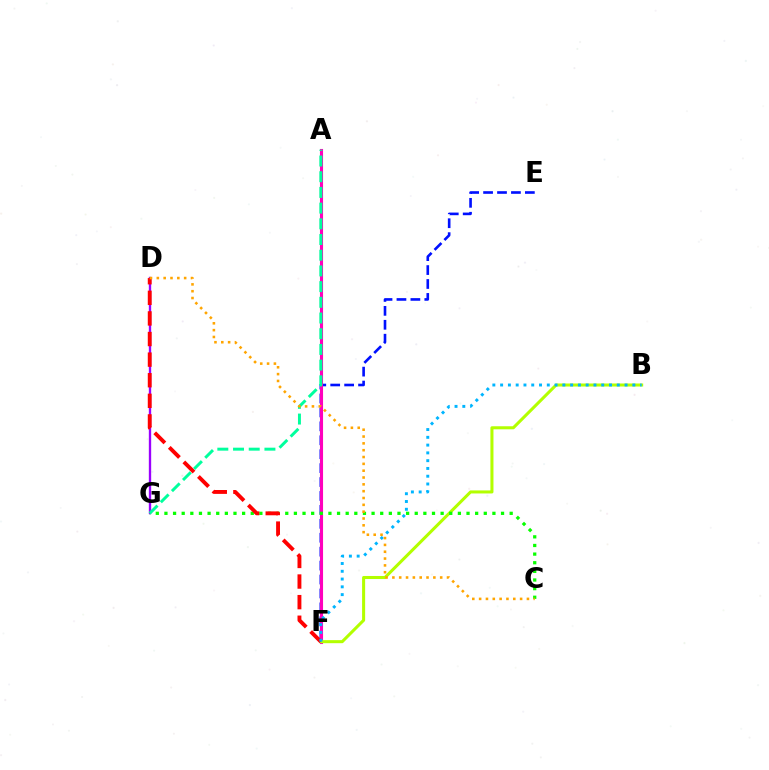{('E', 'F'): [{'color': '#0010ff', 'line_style': 'dashed', 'thickness': 1.89}], ('A', 'F'): [{'color': '#ff00bd', 'line_style': 'solid', 'thickness': 2.23}], ('B', 'F'): [{'color': '#b3ff00', 'line_style': 'solid', 'thickness': 2.19}, {'color': '#00b5ff', 'line_style': 'dotted', 'thickness': 2.11}], ('C', 'G'): [{'color': '#08ff00', 'line_style': 'dotted', 'thickness': 2.35}], ('D', 'G'): [{'color': '#9b00ff', 'line_style': 'solid', 'thickness': 1.69}], ('A', 'G'): [{'color': '#00ff9d', 'line_style': 'dashed', 'thickness': 2.13}], ('D', 'F'): [{'color': '#ff0000', 'line_style': 'dashed', 'thickness': 2.8}], ('C', 'D'): [{'color': '#ffa500', 'line_style': 'dotted', 'thickness': 1.86}]}